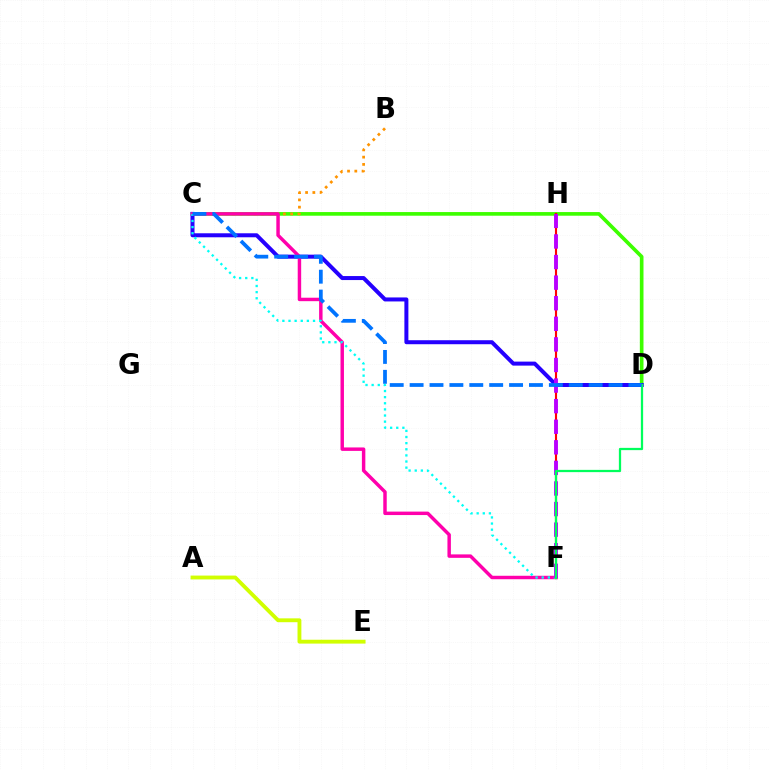{('C', 'D'): [{'color': '#3dff00', 'line_style': 'solid', 'thickness': 2.63}, {'color': '#2500ff', 'line_style': 'solid', 'thickness': 2.88}, {'color': '#0074ff', 'line_style': 'dashed', 'thickness': 2.7}], ('B', 'C'): [{'color': '#ff9400', 'line_style': 'dotted', 'thickness': 1.97}], ('A', 'E'): [{'color': '#d1ff00', 'line_style': 'solid', 'thickness': 2.77}], ('F', 'H'): [{'color': '#ff0000', 'line_style': 'solid', 'thickness': 1.53}, {'color': '#b900ff', 'line_style': 'dashed', 'thickness': 2.8}], ('C', 'F'): [{'color': '#ff00ac', 'line_style': 'solid', 'thickness': 2.49}, {'color': '#00fff6', 'line_style': 'dotted', 'thickness': 1.66}], ('D', 'F'): [{'color': '#00ff5c', 'line_style': 'solid', 'thickness': 1.63}]}